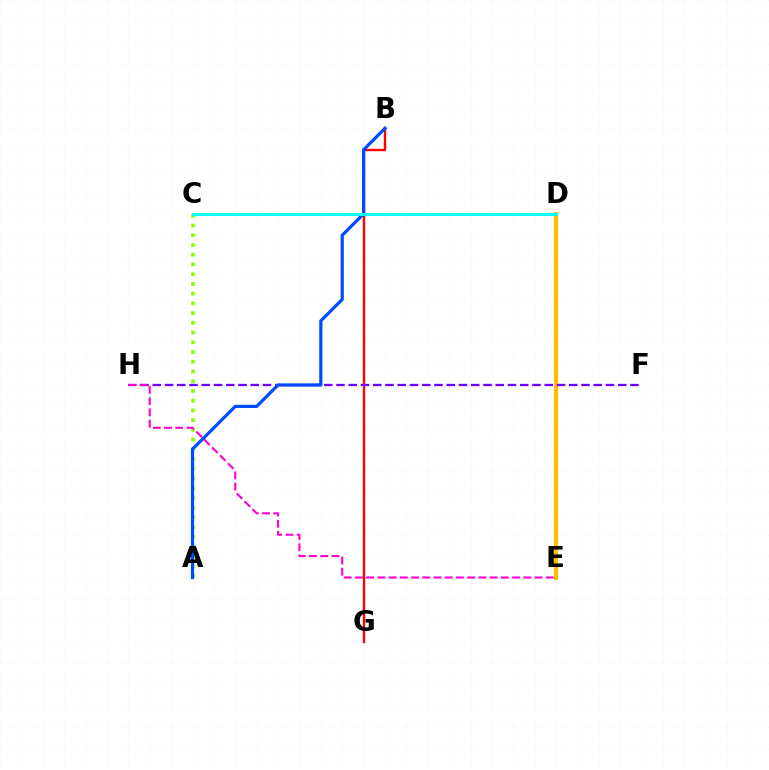{('C', 'D'): [{'color': '#00ff39', 'line_style': 'solid', 'thickness': 1.8}, {'color': '#00fff6', 'line_style': 'solid', 'thickness': 2.19}], ('B', 'G'): [{'color': '#ff0000', 'line_style': 'solid', 'thickness': 1.7}], ('D', 'E'): [{'color': '#ffbd00', 'line_style': 'solid', 'thickness': 3.0}], ('A', 'C'): [{'color': '#84ff00', 'line_style': 'dotted', 'thickness': 2.64}], ('F', 'H'): [{'color': '#7200ff', 'line_style': 'dashed', 'thickness': 1.66}], ('E', 'H'): [{'color': '#ff00cf', 'line_style': 'dashed', 'thickness': 1.52}], ('A', 'B'): [{'color': '#004bff', 'line_style': 'solid', 'thickness': 2.29}]}